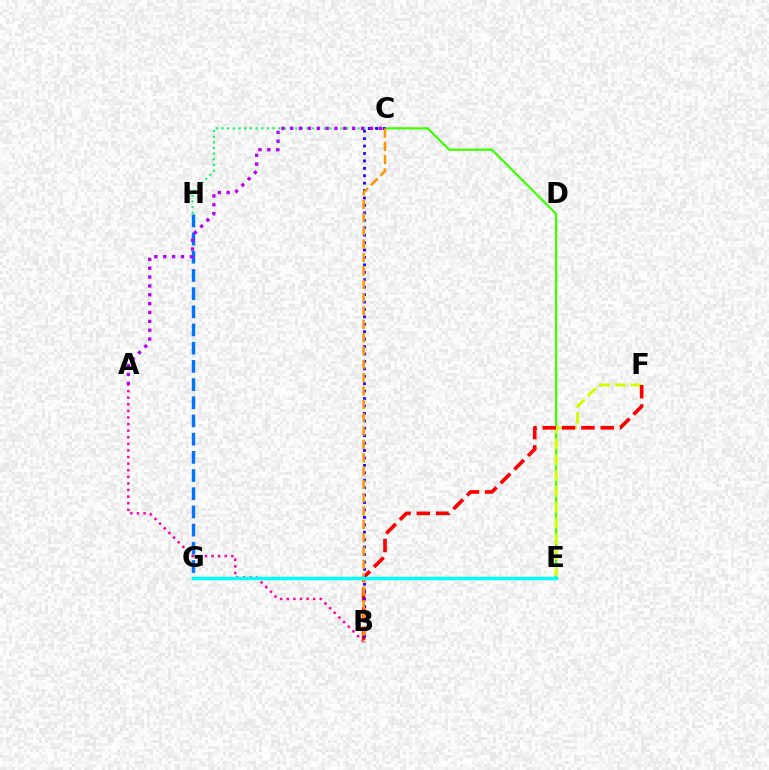{('C', 'H'): [{'color': '#00ff5c', 'line_style': 'dotted', 'thickness': 1.54}], ('A', 'B'): [{'color': '#ff00ac', 'line_style': 'dotted', 'thickness': 1.79}], ('C', 'E'): [{'color': '#3dff00', 'line_style': 'solid', 'thickness': 1.59}], ('E', 'F'): [{'color': '#d1ff00', 'line_style': 'dashed', 'thickness': 2.15}], ('B', 'F'): [{'color': '#ff0000', 'line_style': 'dashed', 'thickness': 2.62}], ('B', 'C'): [{'color': '#2500ff', 'line_style': 'dotted', 'thickness': 2.02}, {'color': '#ff9400', 'line_style': 'dashed', 'thickness': 1.81}], ('E', 'G'): [{'color': '#00fff6', 'line_style': 'solid', 'thickness': 2.43}], ('G', 'H'): [{'color': '#0074ff', 'line_style': 'dashed', 'thickness': 2.47}], ('A', 'C'): [{'color': '#b900ff', 'line_style': 'dotted', 'thickness': 2.41}]}